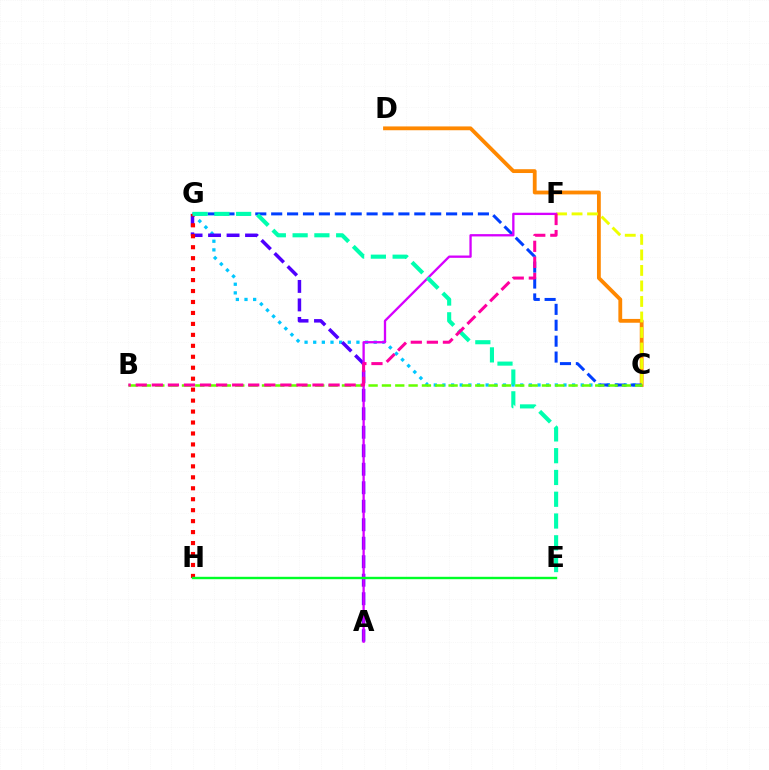{('C', 'G'): [{'color': '#00c7ff', 'line_style': 'dotted', 'thickness': 2.35}, {'color': '#003fff', 'line_style': 'dashed', 'thickness': 2.16}], ('C', 'D'): [{'color': '#ff8800', 'line_style': 'solid', 'thickness': 2.75}], ('C', 'F'): [{'color': '#eeff00', 'line_style': 'dashed', 'thickness': 2.11}], ('A', 'G'): [{'color': '#4f00ff', 'line_style': 'dashed', 'thickness': 2.51}], ('B', 'C'): [{'color': '#66ff00', 'line_style': 'dashed', 'thickness': 1.81}], ('G', 'H'): [{'color': '#ff0000', 'line_style': 'dotted', 'thickness': 2.98}], ('A', 'F'): [{'color': '#d600ff', 'line_style': 'solid', 'thickness': 1.67}], ('E', 'G'): [{'color': '#00ffaf', 'line_style': 'dashed', 'thickness': 2.96}], ('B', 'F'): [{'color': '#ff00a0', 'line_style': 'dashed', 'thickness': 2.18}], ('E', 'H'): [{'color': '#00ff27', 'line_style': 'solid', 'thickness': 1.72}]}